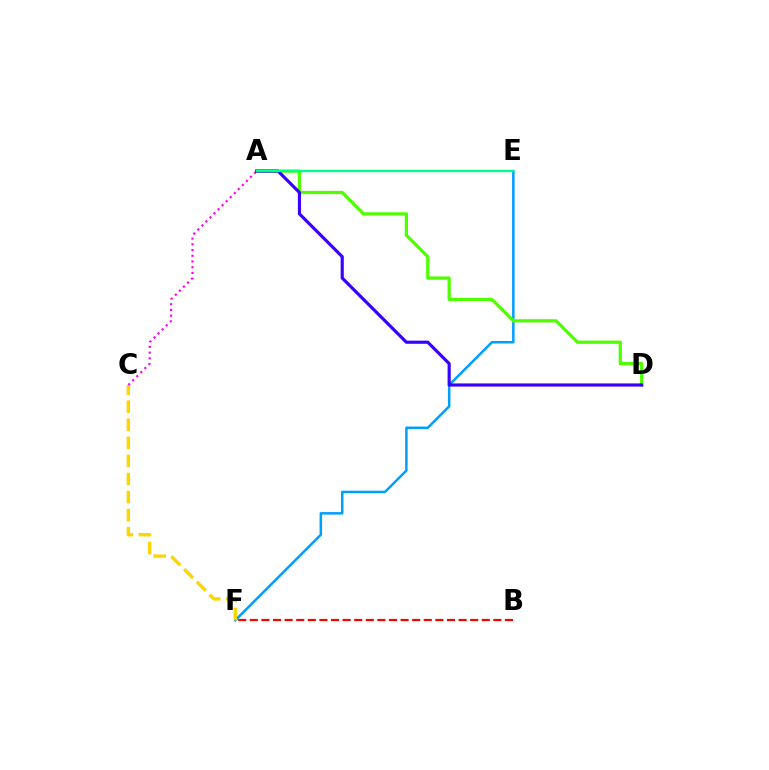{('B', 'F'): [{'color': '#ff0000', 'line_style': 'dashed', 'thickness': 1.58}], ('E', 'F'): [{'color': '#009eff', 'line_style': 'solid', 'thickness': 1.81}], ('C', 'F'): [{'color': '#ffd500', 'line_style': 'dashed', 'thickness': 2.46}], ('A', 'D'): [{'color': '#4fff00', 'line_style': 'solid', 'thickness': 2.33}, {'color': '#3700ff', 'line_style': 'solid', 'thickness': 2.27}], ('A', 'C'): [{'color': '#ff00ed', 'line_style': 'dotted', 'thickness': 1.56}], ('A', 'E'): [{'color': '#00ff86', 'line_style': 'solid', 'thickness': 1.68}]}